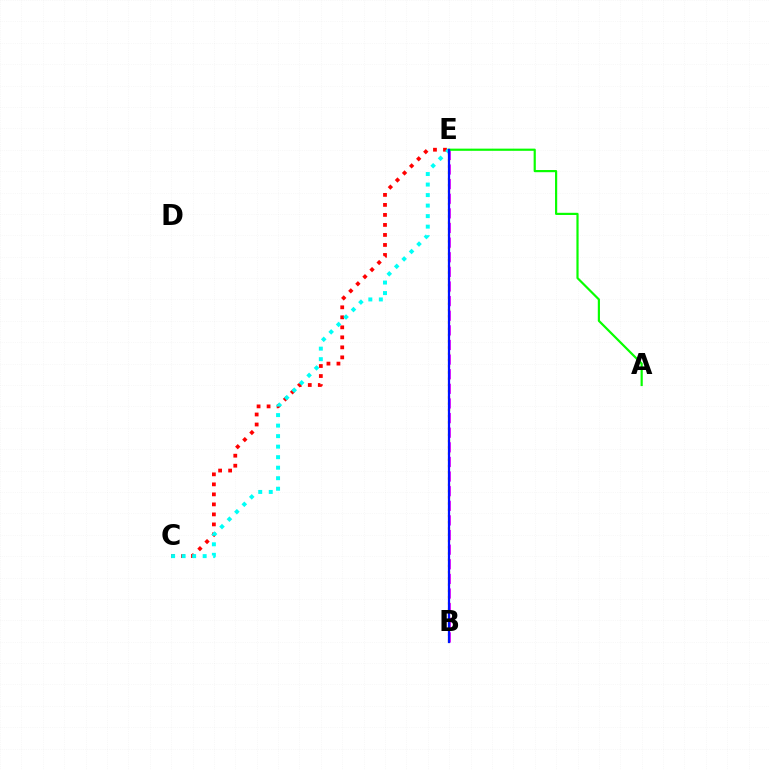{('B', 'E'): [{'color': '#fcf500', 'line_style': 'dotted', 'thickness': 1.7}, {'color': '#ee00ff', 'line_style': 'dashed', 'thickness': 1.99}, {'color': '#0010ff', 'line_style': 'solid', 'thickness': 1.61}], ('C', 'E'): [{'color': '#ff0000', 'line_style': 'dotted', 'thickness': 2.72}, {'color': '#00fff6', 'line_style': 'dotted', 'thickness': 2.86}], ('A', 'E'): [{'color': '#08ff00', 'line_style': 'solid', 'thickness': 1.57}]}